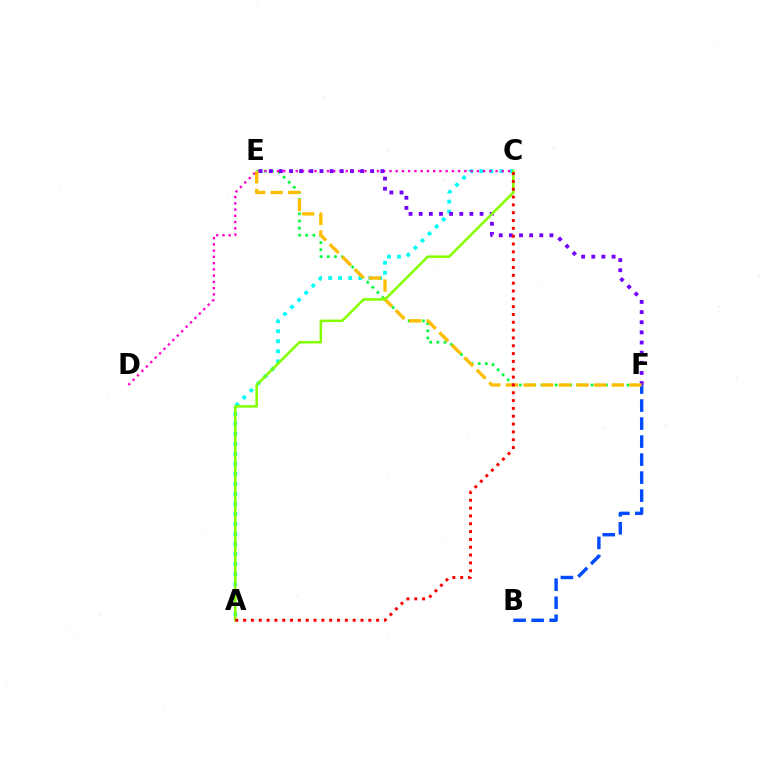{('A', 'C'): [{'color': '#00fff6', 'line_style': 'dotted', 'thickness': 2.72}, {'color': '#84ff00', 'line_style': 'solid', 'thickness': 1.83}, {'color': '#ff0000', 'line_style': 'dotted', 'thickness': 2.13}], ('E', 'F'): [{'color': '#00ff39', 'line_style': 'dotted', 'thickness': 1.95}, {'color': '#7200ff', 'line_style': 'dotted', 'thickness': 2.76}, {'color': '#ffbd00', 'line_style': 'dashed', 'thickness': 2.4}], ('C', 'D'): [{'color': '#ff00cf', 'line_style': 'dotted', 'thickness': 1.7}], ('B', 'F'): [{'color': '#004bff', 'line_style': 'dashed', 'thickness': 2.45}]}